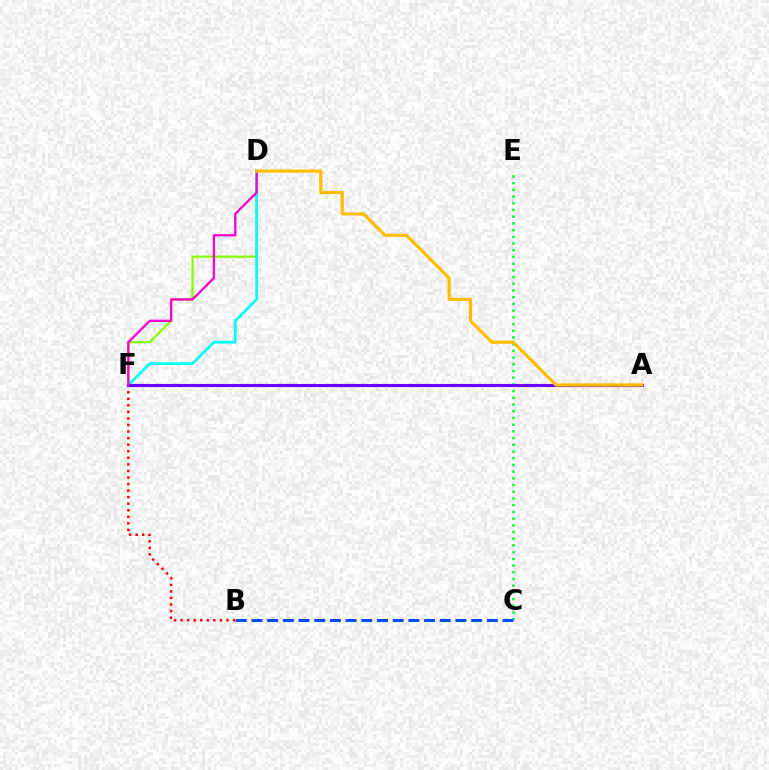{('D', 'F'): [{'color': '#84ff00', 'line_style': 'solid', 'thickness': 1.62}, {'color': '#00fff6', 'line_style': 'solid', 'thickness': 1.97}, {'color': '#ff00cf', 'line_style': 'solid', 'thickness': 1.68}], ('B', 'F'): [{'color': '#ff0000', 'line_style': 'dotted', 'thickness': 1.78}], ('C', 'E'): [{'color': '#00ff39', 'line_style': 'dotted', 'thickness': 1.82}], ('A', 'F'): [{'color': '#7200ff', 'line_style': 'solid', 'thickness': 2.25}], ('A', 'D'): [{'color': '#ffbd00', 'line_style': 'solid', 'thickness': 2.32}], ('B', 'C'): [{'color': '#004bff', 'line_style': 'dashed', 'thickness': 2.13}]}